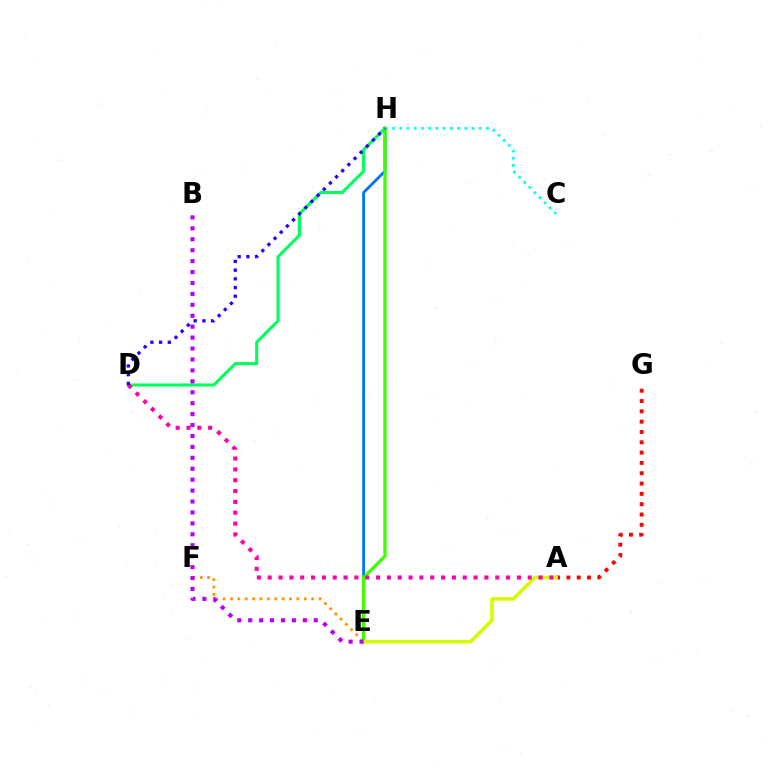{('A', 'G'): [{'color': '#ff0000', 'line_style': 'dotted', 'thickness': 2.8}], ('D', 'H'): [{'color': '#00ff5c', 'line_style': 'solid', 'thickness': 2.22}, {'color': '#2500ff', 'line_style': 'dotted', 'thickness': 2.36}], ('E', 'F'): [{'color': '#ff9400', 'line_style': 'dotted', 'thickness': 2.0}], ('E', 'H'): [{'color': '#0074ff', 'line_style': 'solid', 'thickness': 2.04}, {'color': '#3dff00', 'line_style': 'solid', 'thickness': 2.38}], ('A', 'E'): [{'color': '#d1ff00', 'line_style': 'solid', 'thickness': 2.57}], ('C', 'H'): [{'color': '#00fff6', 'line_style': 'dotted', 'thickness': 1.96}], ('A', 'D'): [{'color': '#ff00ac', 'line_style': 'dotted', 'thickness': 2.94}], ('B', 'E'): [{'color': '#b900ff', 'line_style': 'dotted', 'thickness': 2.97}]}